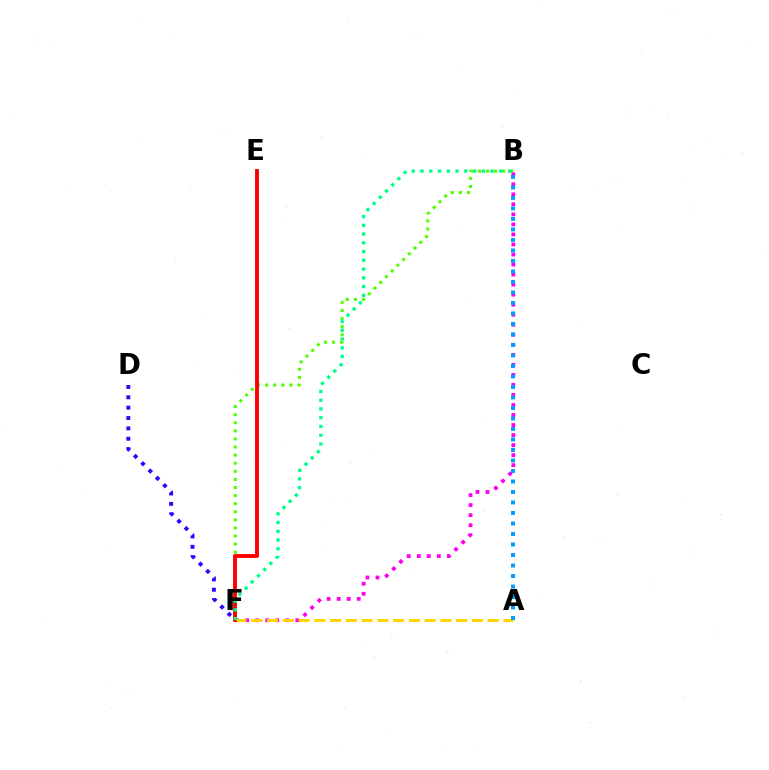{('B', 'F'): [{'color': '#4fff00', 'line_style': 'dotted', 'thickness': 2.2}, {'color': '#ff00ed', 'line_style': 'dotted', 'thickness': 2.73}, {'color': '#00ff86', 'line_style': 'dotted', 'thickness': 2.38}], ('A', 'F'): [{'color': '#ffd500', 'line_style': 'dashed', 'thickness': 2.14}], ('E', 'F'): [{'color': '#ff0000', 'line_style': 'solid', 'thickness': 2.8}], ('A', 'B'): [{'color': '#009eff', 'line_style': 'dotted', 'thickness': 2.85}], ('D', 'F'): [{'color': '#3700ff', 'line_style': 'dotted', 'thickness': 2.81}]}